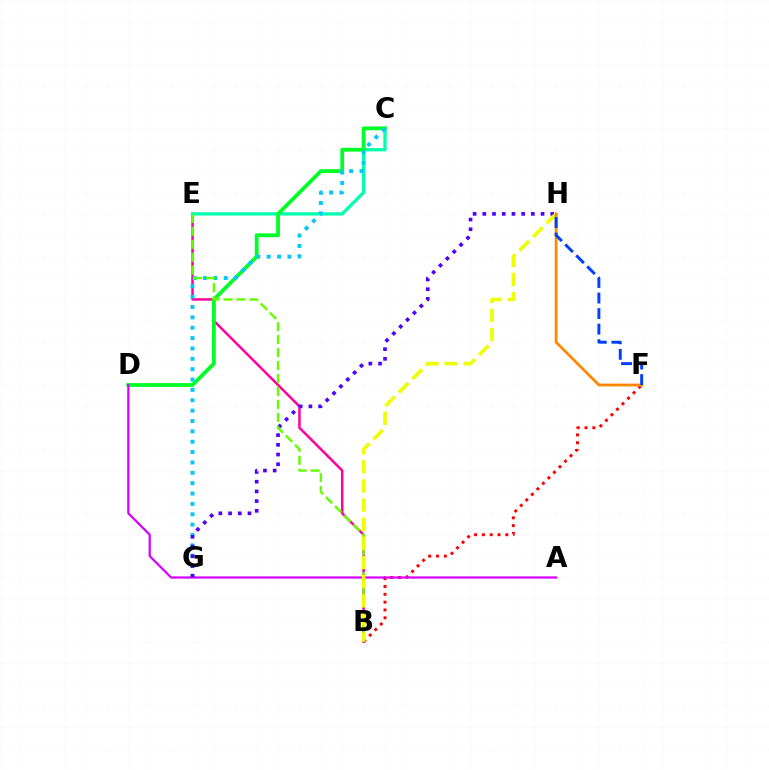{('B', 'E'): [{'color': '#ff00a0', 'line_style': 'solid', 'thickness': 1.8}, {'color': '#66ff00', 'line_style': 'dashed', 'thickness': 1.76}], ('C', 'E'): [{'color': '#00ffaf', 'line_style': 'solid', 'thickness': 2.39}], ('C', 'D'): [{'color': '#00ff27', 'line_style': 'solid', 'thickness': 2.73}], ('B', 'F'): [{'color': '#ff0000', 'line_style': 'dotted', 'thickness': 2.12}], ('C', 'G'): [{'color': '#00c7ff', 'line_style': 'dotted', 'thickness': 2.82}], ('A', 'D'): [{'color': '#d600ff', 'line_style': 'solid', 'thickness': 1.6}], ('G', 'H'): [{'color': '#4f00ff', 'line_style': 'dotted', 'thickness': 2.64}], ('B', 'H'): [{'color': '#eeff00', 'line_style': 'dashed', 'thickness': 2.6}], ('F', 'H'): [{'color': '#ff8800', 'line_style': 'solid', 'thickness': 2.02}, {'color': '#003fff', 'line_style': 'dashed', 'thickness': 2.11}]}